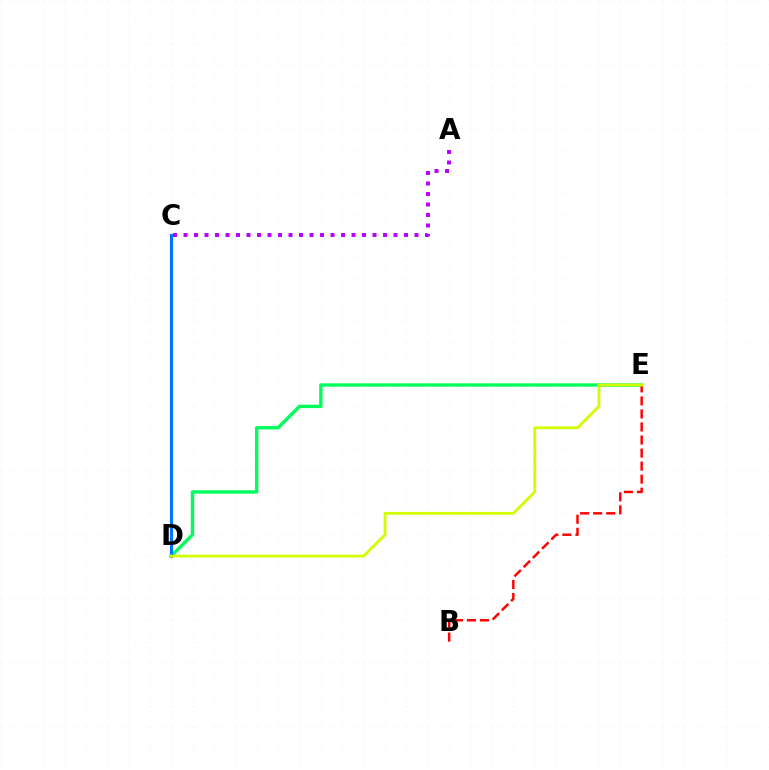{('D', 'E'): [{'color': '#00ff5c', 'line_style': 'solid', 'thickness': 2.45}, {'color': '#d1ff00', 'line_style': 'solid', 'thickness': 2.05}], ('B', 'E'): [{'color': '#ff0000', 'line_style': 'dashed', 'thickness': 1.77}], ('C', 'D'): [{'color': '#0074ff', 'line_style': 'solid', 'thickness': 2.23}], ('A', 'C'): [{'color': '#b900ff', 'line_style': 'dotted', 'thickness': 2.85}]}